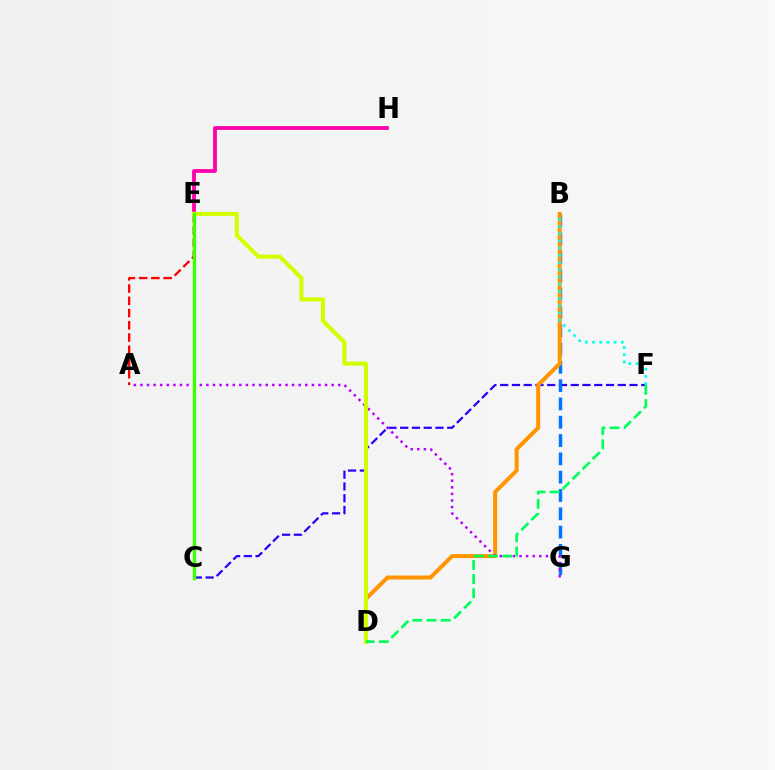{('C', 'F'): [{'color': '#2500ff', 'line_style': 'dashed', 'thickness': 1.6}], ('A', 'E'): [{'color': '#ff0000', 'line_style': 'dashed', 'thickness': 1.66}], ('B', 'G'): [{'color': '#0074ff', 'line_style': 'dashed', 'thickness': 2.49}], ('B', 'D'): [{'color': '#ff9400', 'line_style': 'solid', 'thickness': 2.88}], ('A', 'G'): [{'color': '#b900ff', 'line_style': 'dotted', 'thickness': 1.79}], ('E', 'H'): [{'color': '#ff00ac', 'line_style': 'solid', 'thickness': 2.74}], ('D', 'E'): [{'color': '#d1ff00', 'line_style': 'solid', 'thickness': 2.92}], ('B', 'F'): [{'color': '#00fff6', 'line_style': 'dotted', 'thickness': 1.96}], ('C', 'E'): [{'color': '#3dff00', 'line_style': 'solid', 'thickness': 2.43}], ('D', 'F'): [{'color': '#00ff5c', 'line_style': 'dashed', 'thickness': 1.92}]}